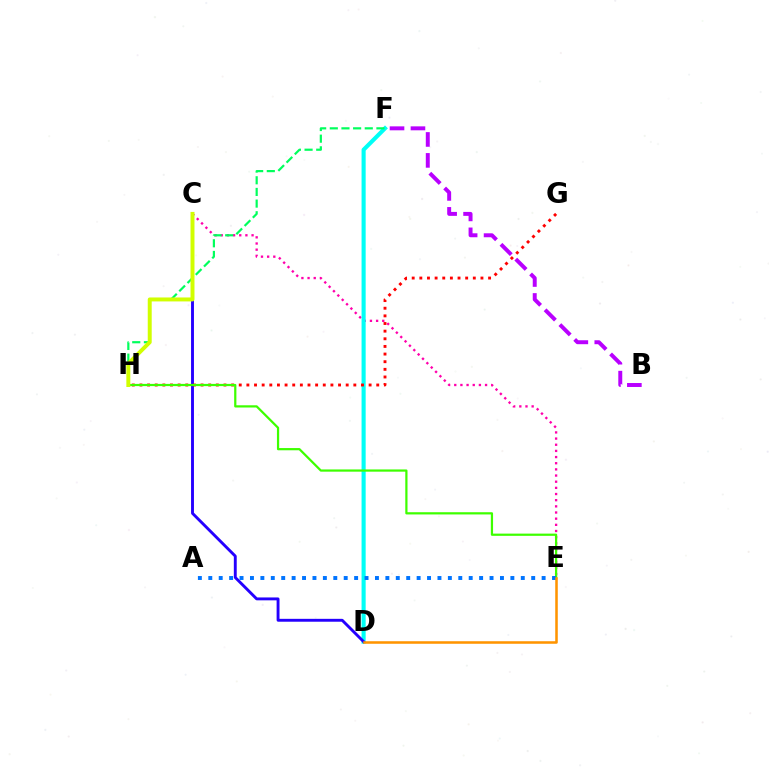{('C', 'E'): [{'color': '#ff00ac', 'line_style': 'dotted', 'thickness': 1.67}], ('D', 'F'): [{'color': '#00fff6', 'line_style': 'solid', 'thickness': 2.96}], ('F', 'H'): [{'color': '#00ff5c', 'line_style': 'dashed', 'thickness': 1.58}], ('C', 'D'): [{'color': '#2500ff', 'line_style': 'solid', 'thickness': 2.08}], ('G', 'H'): [{'color': '#ff0000', 'line_style': 'dotted', 'thickness': 2.08}], ('E', 'H'): [{'color': '#3dff00', 'line_style': 'solid', 'thickness': 1.6}], ('A', 'E'): [{'color': '#0074ff', 'line_style': 'dotted', 'thickness': 2.83}], ('C', 'H'): [{'color': '#d1ff00', 'line_style': 'solid', 'thickness': 2.85}], ('B', 'F'): [{'color': '#b900ff', 'line_style': 'dashed', 'thickness': 2.84}], ('D', 'E'): [{'color': '#ff9400', 'line_style': 'solid', 'thickness': 1.84}]}